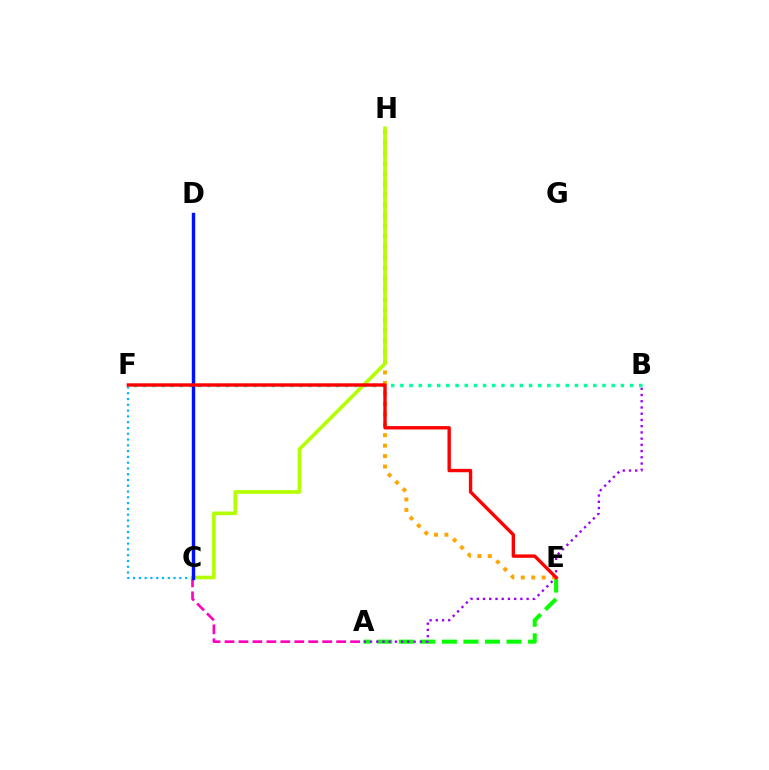{('A', 'E'): [{'color': '#08ff00', 'line_style': 'dashed', 'thickness': 2.93}], ('A', 'B'): [{'color': '#9b00ff', 'line_style': 'dotted', 'thickness': 1.69}], ('C', 'F'): [{'color': '#00b5ff', 'line_style': 'dotted', 'thickness': 1.57}], ('E', 'H'): [{'color': '#ffa500', 'line_style': 'dotted', 'thickness': 2.84}], ('B', 'F'): [{'color': '#00ff9d', 'line_style': 'dotted', 'thickness': 2.5}], ('A', 'C'): [{'color': '#ff00bd', 'line_style': 'dashed', 'thickness': 1.9}], ('C', 'H'): [{'color': '#b3ff00', 'line_style': 'solid', 'thickness': 2.63}], ('C', 'D'): [{'color': '#0010ff', 'line_style': 'solid', 'thickness': 2.46}], ('E', 'F'): [{'color': '#ff0000', 'line_style': 'solid', 'thickness': 2.44}]}